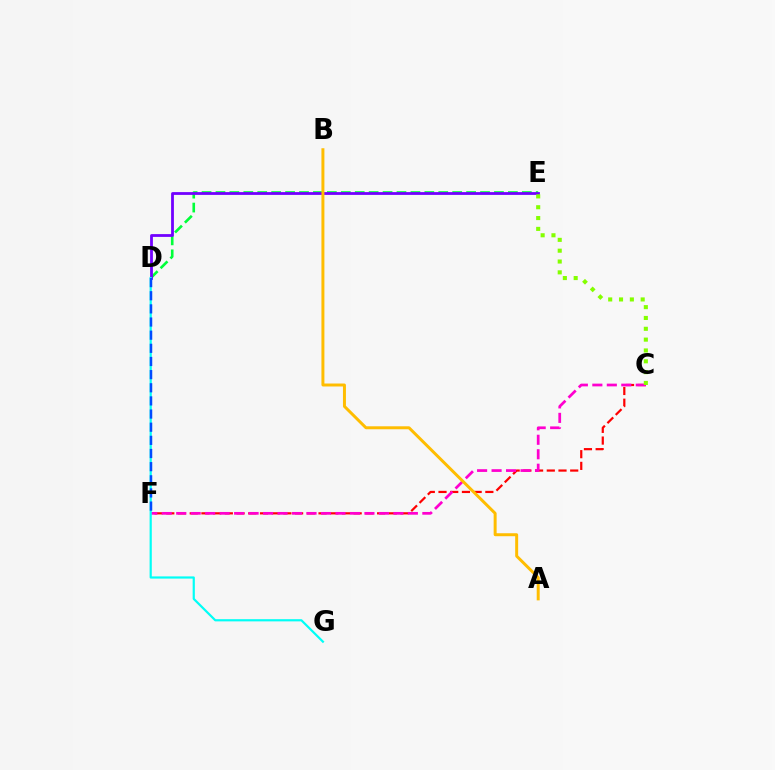{('D', 'E'): [{'color': '#00ff39', 'line_style': 'dashed', 'thickness': 1.89}, {'color': '#7200ff', 'line_style': 'solid', 'thickness': 2.01}], ('C', 'F'): [{'color': '#ff0000', 'line_style': 'dashed', 'thickness': 1.59}, {'color': '#ff00cf', 'line_style': 'dashed', 'thickness': 1.97}], ('A', 'B'): [{'color': '#ffbd00', 'line_style': 'solid', 'thickness': 2.14}], ('D', 'G'): [{'color': '#00fff6', 'line_style': 'solid', 'thickness': 1.58}], ('C', 'E'): [{'color': '#84ff00', 'line_style': 'dotted', 'thickness': 2.94}], ('D', 'F'): [{'color': '#004bff', 'line_style': 'dashed', 'thickness': 1.79}]}